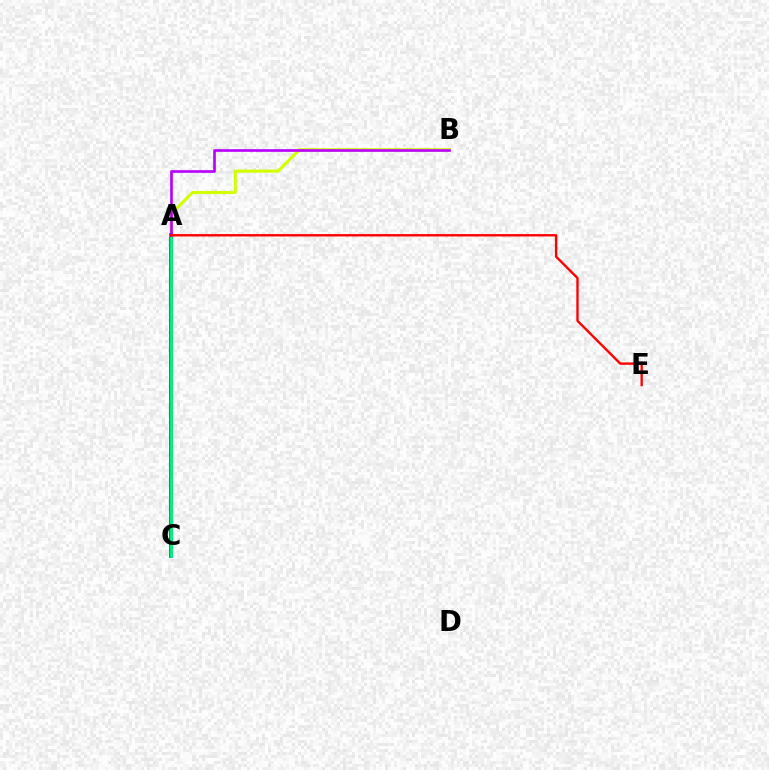{('A', 'B'): [{'color': '#d1ff00', 'line_style': 'solid', 'thickness': 2.22}, {'color': '#b900ff', 'line_style': 'solid', 'thickness': 1.92}], ('A', 'C'): [{'color': '#0074ff', 'line_style': 'solid', 'thickness': 2.8}, {'color': '#00ff5c', 'line_style': 'solid', 'thickness': 1.9}], ('A', 'E'): [{'color': '#ff0000', 'line_style': 'solid', 'thickness': 1.71}]}